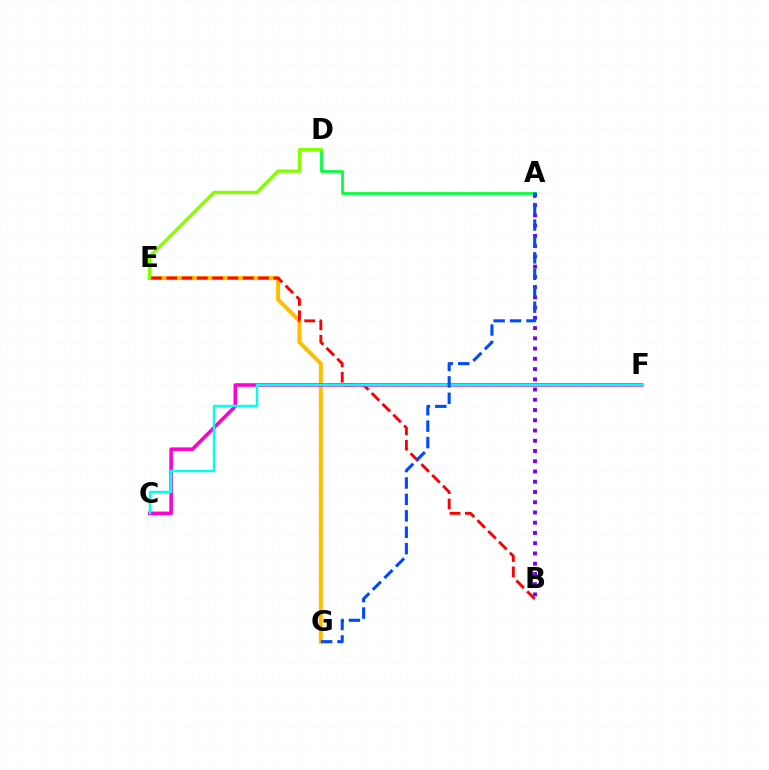{('E', 'G'): [{'color': '#ffbd00', 'line_style': 'solid', 'thickness': 2.88}], ('A', 'D'): [{'color': '#00ff39', 'line_style': 'solid', 'thickness': 1.95}], ('D', 'E'): [{'color': '#84ff00', 'line_style': 'solid', 'thickness': 2.43}], ('B', 'E'): [{'color': '#ff0000', 'line_style': 'dashed', 'thickness': 2.08}], ('C', 'F'): [{'color': '#ff00cf', 'line_style': 'solid', 'thickness': 2.56}, {'color': '#00fff6', 'line_style': 'solid', 'thickness': 1.75}], ('A', 'B'): [{'color': '#7200ff', 'line_style': 'dotted', 'thickness': 2.78}], ('A', 'G'): [{'color': '#004bff', 'line_style': 'dashed', 'thickness': 2.23}]}